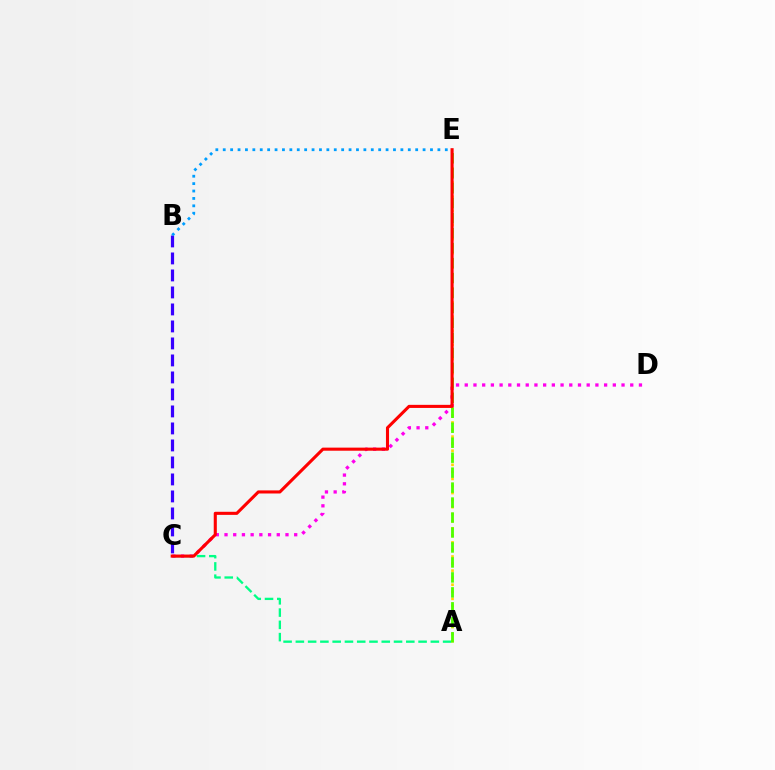{('C', 'D'): [{'color': '#ff00ed', 'line_style': 'dotted', 'thickness': 2.37}], ('A', 'C'): [{'color': '#00ff86', 'line_style': 'dashed', 'thickness': 1.67}], ('A', 'E'): [{'color': '#ffd500', 'line_style': 'dotted', 'thickness': 1.92}, {'color': '#4fff00', 'line_style': 'dashed', 'thickness': 2.03}], ('C', 'E'): [{'color': '#ff0000', 'line_style': 'solid', 'thickness': 2.22}], ('B', 'C'): [{'color': '#3700ff', 'line_style': 'dashed', 'thickness': 2.31}], ('B', 'E'): [{'color': '#009eff', 'line_style': 'dotted', 'thickness': 2.01}]}